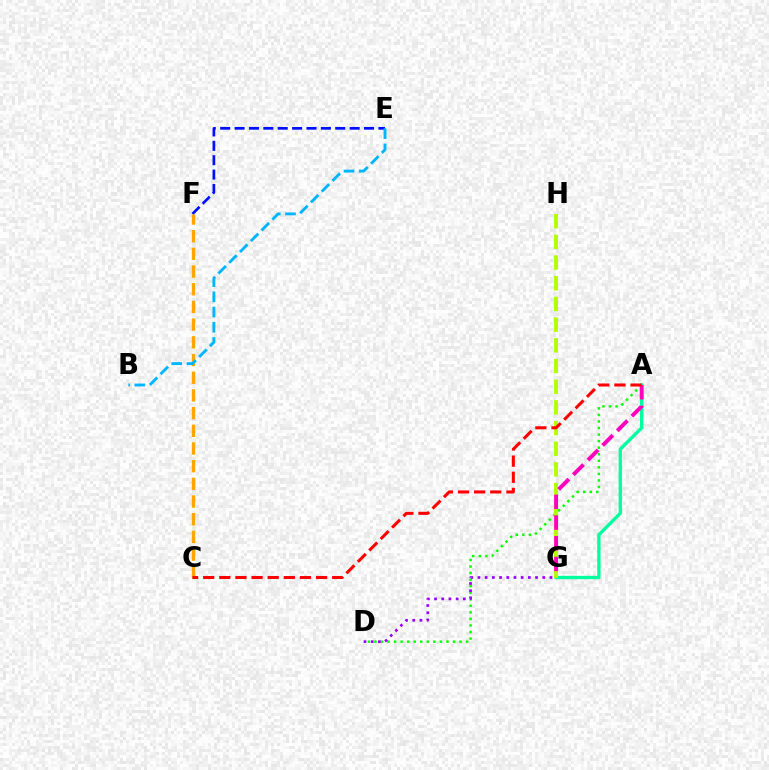{('A', 'D'): [{'color': '#08ff00', 'line_style': 'dotted', 'thickness': 1.78}], ('A', 'G'): [{'color': '#00ff9d', 'line_style': 'solid', 'thickness': 2.38}, {'color': '#ff00bd', 'line_style': 'dashed', 'thickness': 2.81}], ('E', 'F'): [{'color': '#0010ff', 'line_style': 'dashed', 'thickness': 1.95}], ('C', 'F'): [{'color': '#ffa500', 'line_style': 'dashed', 'thickness': 2.4}], ('D', 'G'): [{'color': '#9b00ff', 'line_style': 'dotted', 'thickness': 1.96}], ('G', 'H'): [{'color': '#b3ff00', 'line_style': 'dashed', 'thickness': 2.81}], ('B', 'E'): [{'color': '#00b5ff', 'line_style': 'dashed', 'thickness': 2.07}], ('A', 'C'): [{'color': '#ff0000', 'line_style': 'dashed', 'thickness': 2.19}]}